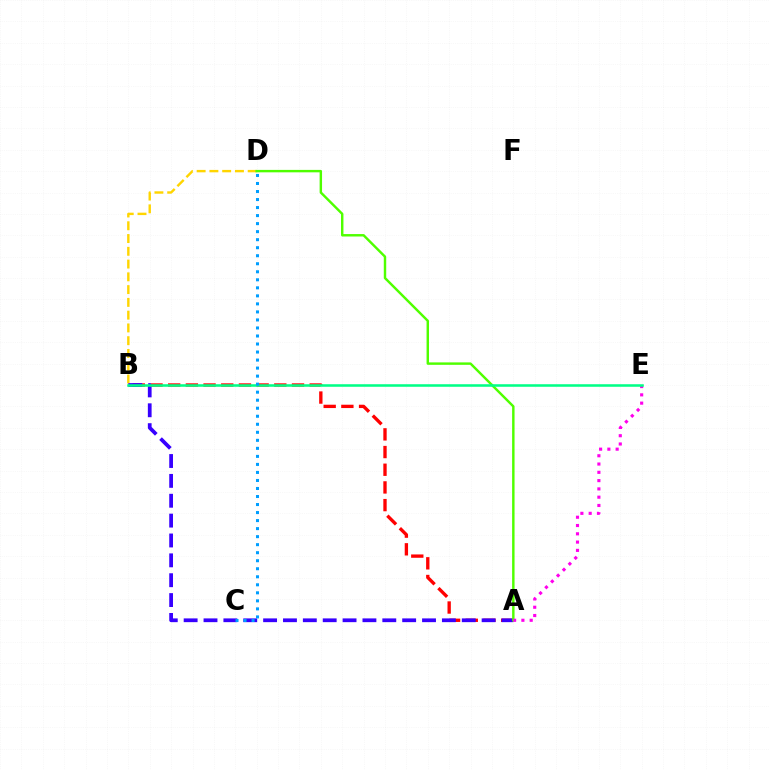{('B', 'D'): [{'color': '#ffd500', 'line_style': 'dashed', 'thickness': 1.73}], ('A', 'B'): [{'color': '#ff0000', 'line_style': 'dashed', 'thickness': 2.4}, {'color': '#3700ff', 'line_style': 'dashed', 'thickness': 2.7}], ('A', 'D'): [{'color': '#4fff00', 'line_style': 'solid', 'thickness': 1.75}], ('A', 'E'): [{'color': '#ff00ed', 'line_style': 'dotted', 'thickness': 2.25}], ('B', 'E'): [{'color': '#00ff86', 'line_style': 'solid', 'thickness': 1.83}], ('C', 'D'): [{'color': '#009eff', 'line_style': 'dotted', 'thickness': 2.18}]}